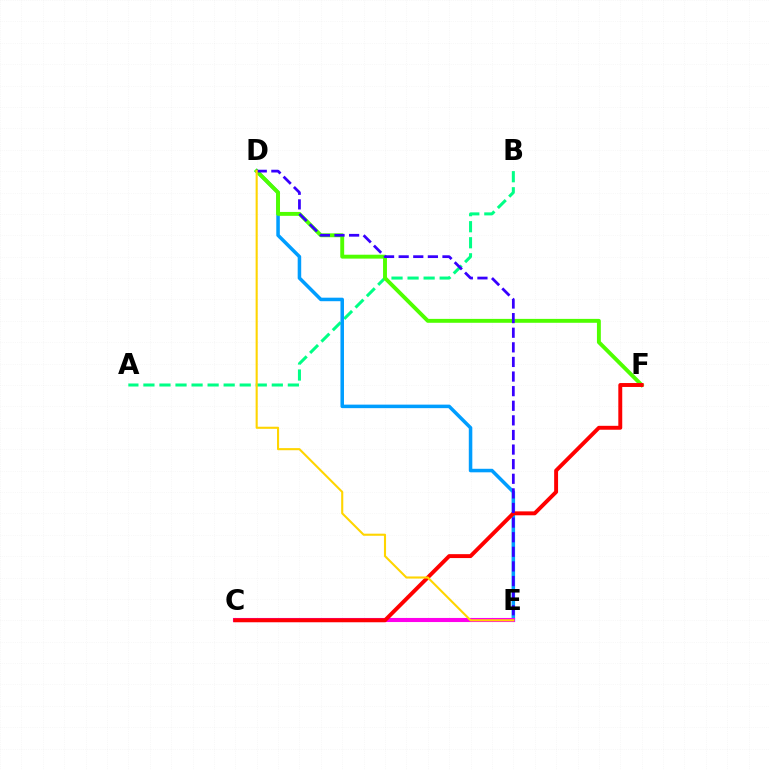{('A', 'B'): [{'color': '#00ff86', 'line_style': 'dashed', 'thickness': 2.18}], ('D', 'E'): [{'color': '#009eff', 'line_style': 'solid', 'thickness': 2.54}, {'color': '#3700ff', 'line_style': 'dashed', 'thickness': 1.98}, {'color': '#ffd500', 'line_style': 'solid', 'thickness': 1.51}], ('C', 'E'): [{'color': '#ff00ed', 'line_style': 'solid', 'thickness': 2.95}], ('D', 'F'): [{'color': '#4fff00', 'line_style': 'solid', 'thickness': 2.81}], ('C', 'F'): [{'color': '#ff0000', 'line_style': 'solid', 'thickness': 2.82}]}